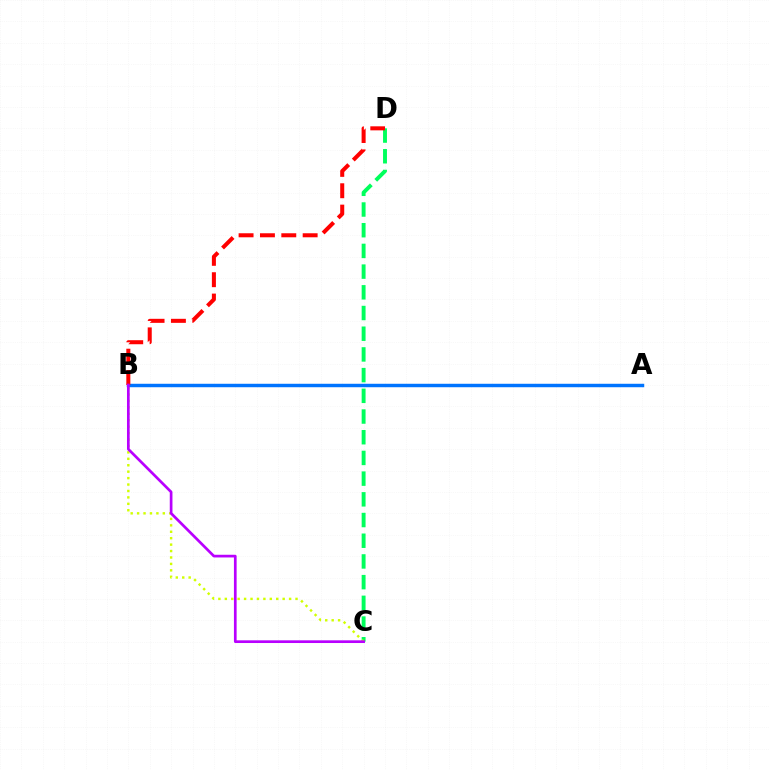{('C', 'D'): [{'color': '#00ff5c', 'line_style': 'dashed', 'thickness': 2.81}], ('B', 'C'): [{'color': '#d1ff00', 'line_style': 'dotted', 'thickness': 1.75}, {'color': '#b900ff', 'line_style': 'solid', 'thickness': 1.94}], ('A', 'B'): [{'color': '#0074ff', 'line_style': 'solid', 'thickness': 2.49}], ('B', 'D'): [{'color': '#ff0000', 'line_style': 'dashed', 'thickness': 2.9}]}